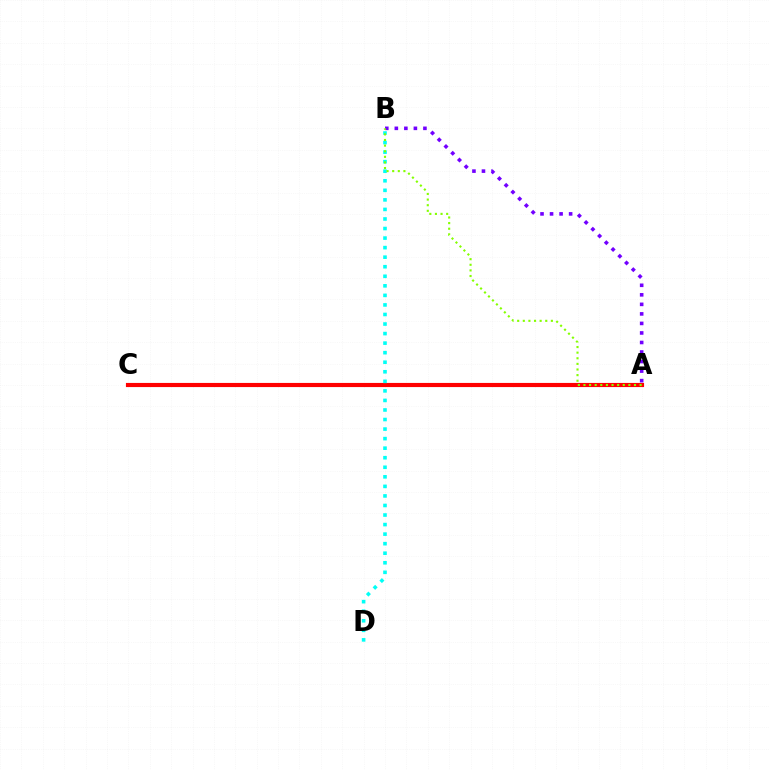{('A', 'C'): [{'color': '#ff0000', 'line_style': 'solid', 'thickness': 2.98}], ('B', 'D'): [{'color': '#00fff6', 'line_style': 'dotted', 'thickness': 2.59}], ('A', 'B'): [{'color': '#7200ff', 'line_style': 'dotted', 'thickness': 2.59}, {'color': '#84ff00', 'line_style': 'dotted', 'thickness': 1.53}]}